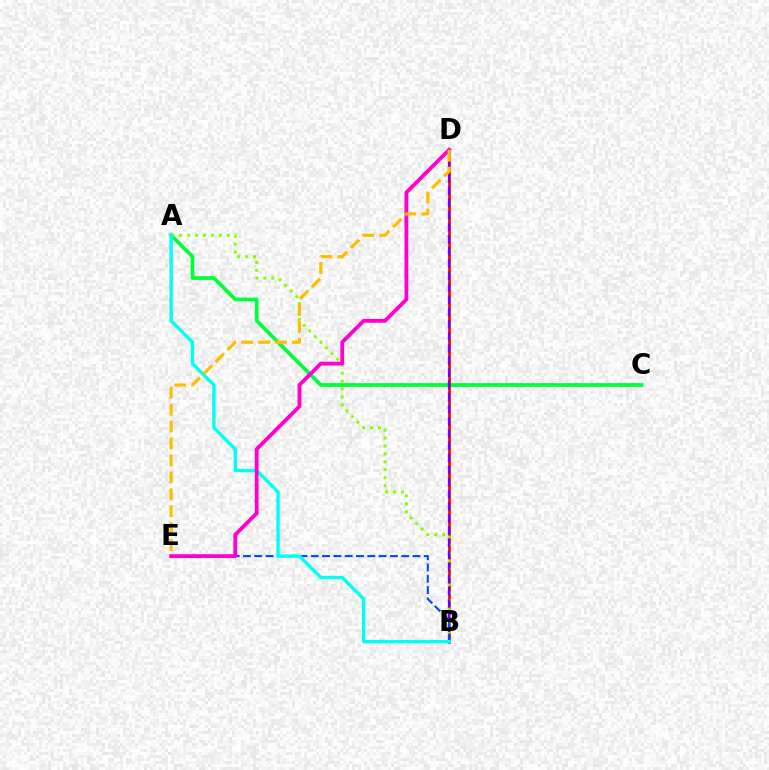{('A', 'C'): [{'color': '#00ff39', 'line_style': 'solid', 'thickness': 2.69}], ('B', 'D'): [{'color': '#ff0000', 'line_style': 'solid', 'thickness': 1.96}, {'color': '#7200ff', 'line_style': 'dashed', 'thickness': 1.65}], ('A', 'B'): [{'color': '#84ff00', 'line_style': 'dotted', 'thickness': 2.15}, {'color': '#00fff6', 'line_style': 'solid', 'thickness': 2.44}], ('B', 'E'): [{'color': '#004bff', 'line_style': 'dashed', 'thickness': 1.54}], ('D', 'E'): [{'color': '#ff00cf', 'line_style': 'solid', 'thickness': 2.75}, {'color': '#ffbd00', 'line_style': 'dashed', 'thickness': 2.3}]}